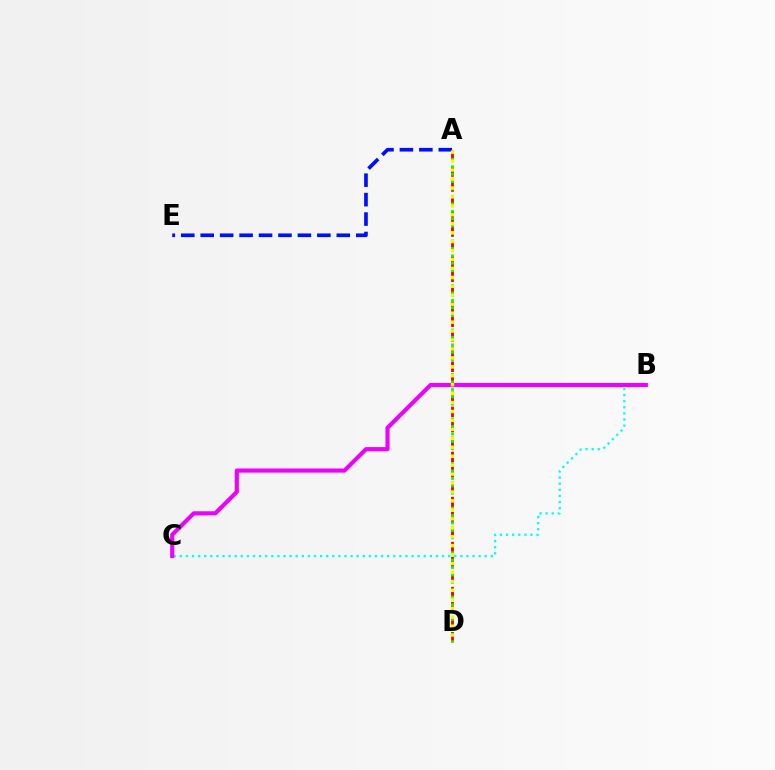{('B', 'C'): [{'color': '#00fff6', 'line_style': 'dotted', 'thickness': 1.66}, {'color': '#ee00ff', 'line_style': 'solid', 'thickness': 2.97}], ('A', 'E'): [{'color': '#0010ff', 'line_style': 'dashed', 'thickness': 2.64}], ('A', 'D'): [{'color': '#ff0000', 'line_style': 'dashed', 'thickness': 2.04}, {'color': '#08ff00', 'line_style': 'dotted', 'thickness': 2.02}, {'color': '#fcf500', 'line_style': 'dotted', 'thickness': 2.43}]}